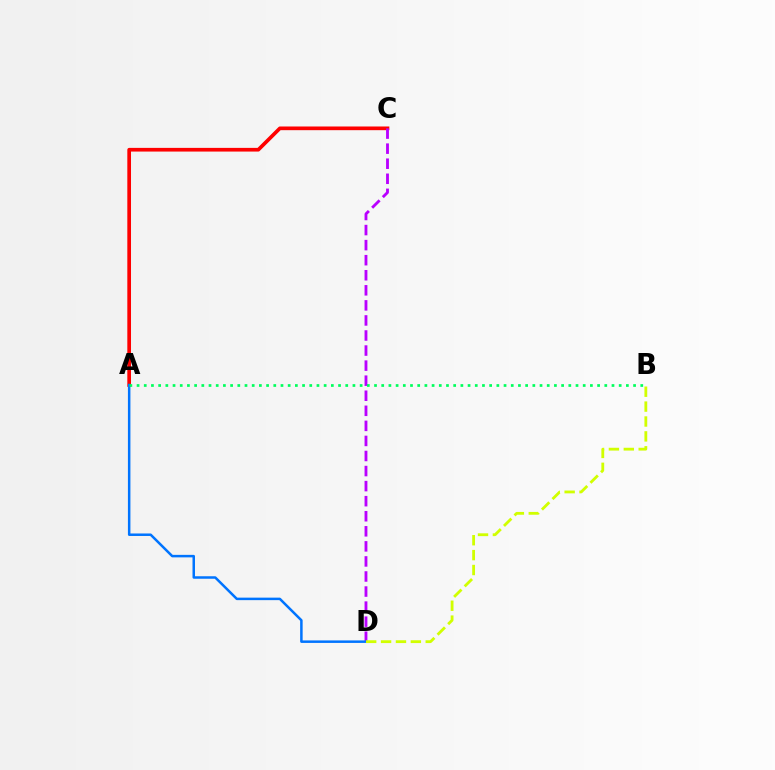{('A', 'C'): [{'color': '#ff0000', 'line_style': 'solid', 'thickness': 2.65}], ('C', 'D'): [{'color': '#b900ff', 'line_style': 'dashed', 'thickness': 2.05}], ('A', 'D'): [{'color': '#0074ff', 'line_style': 'solid', 'thickness': 1.8}], ('A', 'B'): [{'color': '#00ff5c', 'line_style': 'dotted', 'thickness': 1.96}], ('B', 'D'): [{'color': '#d1ff00', 'line_style': 'dashed', 'thickness': 2.02}]}